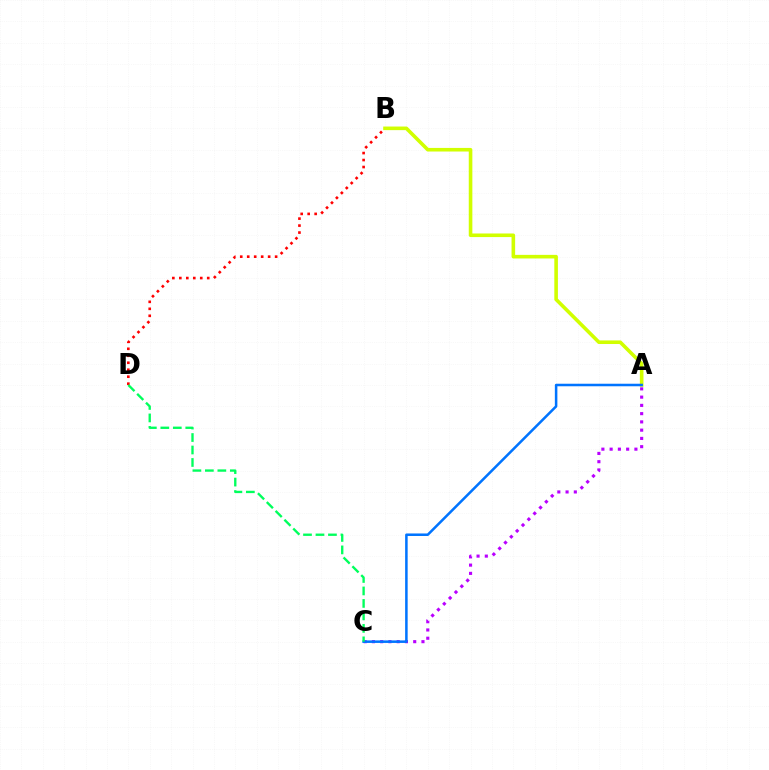{('B', 'D'): [{'color': '#ff0000', 'line_style': 'dotted', 'thickness': 1.9}], ('A', 'B'): [{'color': '#d1ff00', 'line_style': 'solid', 'thickness': 2.59}], ('A', 'C'): [{'color': '#b900ff', 'line_style': 'dotted', 'thickness': 2.24}, {'color': '#0074ff', 'line_style': 'solid', 'thickness': 1.82}], ('C', 'D'): [{'color': '#00ff5c', 'line_style': 'dashed', 'thickness': 1.69}]}